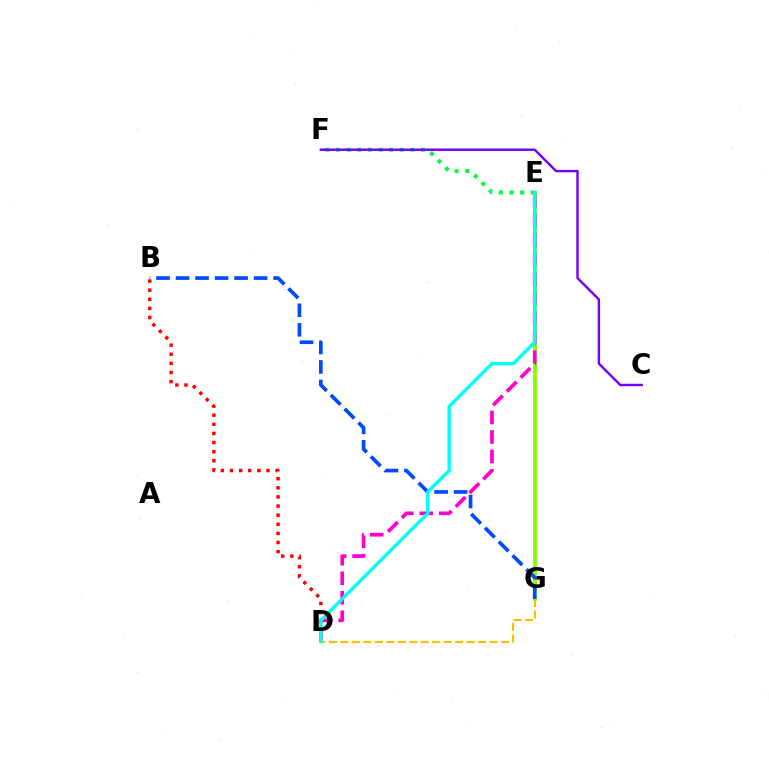{('B', 'D'): [{'color': '#ff0000', 'line_style': 'dotted', 'thickness': 2.48}], ('E', 'G'): [{'color': '#84ff00', 'line_style': 'solid', 'thickness': 2.75}], ('B', 'G'): [{'color': '#004bff', 'line_style': 'dashed', 'thickness': 2.65}], ('D', 'E'): [{'color': '#ff00cf', 'line_style': 'dashed', 'thickness': 2.65}, {'color': '#00fff6', 'line_style': 'solid', 'thickness': 2.41}], ('E', 'F'): [{'color': '#00ff39', 'line_style': 'dotted', 'thickness': 2.89}], ('D', 'G'): [{'color': '#ffbd00', 'line_style': 'dashed', 'thickness': 1.56}], ('C', 'F'): [{'color': '#7200ff', 'line_style': 'solid', 'thickness': 1.75}]}